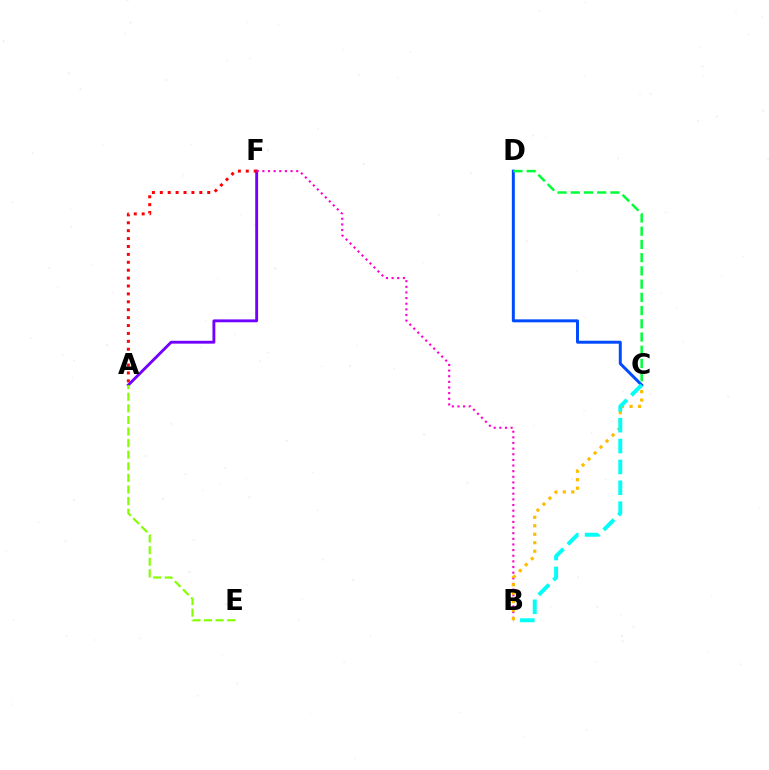{('A', 'F'): [{'color': '#7200ff', 'line_style': 'solid', 'thickness': 2.06}, {'color': '#ff0000', 'line_style': 'dotted', 'thickness': 2.15}], ('A', 'E'): [{'color': '#84ff00', 'line_style': 'dashed', 'thickness': 1.57}], ('C', 'D'): [{'color': '#004bff', 'line_style': 'solid', 'thickness': 2.14}, {'color': '#00ff39', 'line_style': 'dashed', 'thickness': 1.8}], ('B', 'F'): [{'color': '#ff00cf', 'line_style': 'dotted', 'thickness': 1.53}], ('B', 'C'): [{'color': '#ffbd00', 'line_style': 'dotted', 'thickness': 2.3}, {'color': '#00fff6', 'line_style': 'dashed', 'thickness': 2.84}]}